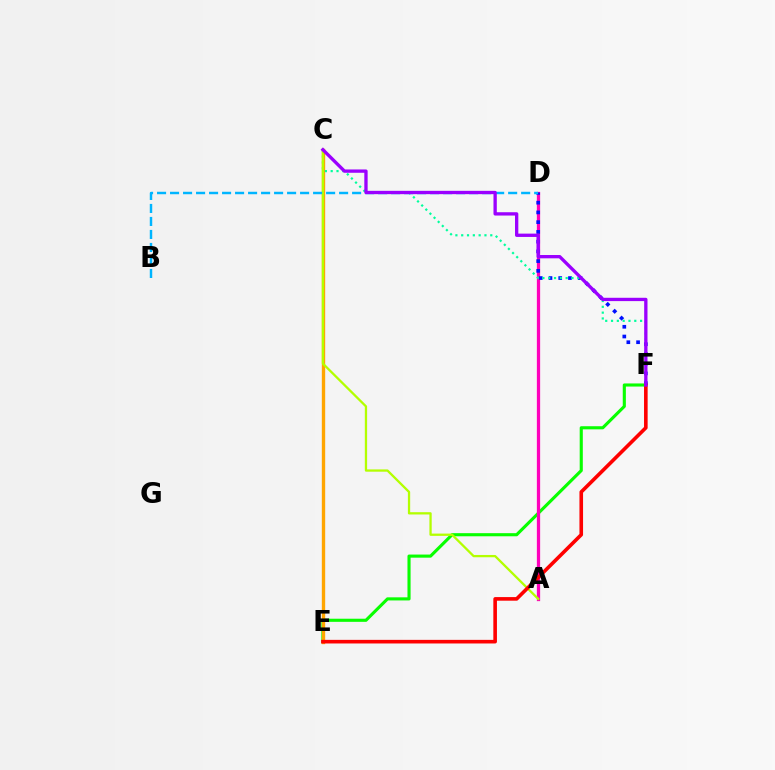{('E', 'F'): [{'color': '#08ff00', 'line_style': 'solid', 'thickness': 2.24}, {'color': '#ff0000', 'line_style': 'solid', 'thickness': 2.6}], ('A', 'D'): [{'color': '#ff00bd', 'line_style': 'solid', 'thickness': 2.36}], ('D', 'F'): [{'color': '#0010ff', 'line_style': 'dotted', 'thickness': 2.65}], ('C', 'E'): [{'color': '#ffa500', 'line_style': 'solid', 'thickness': 2.42}], ('C', 'F'): [{'color': '#00ff9d', 'line_style': 'dotted', 'thickness': 1.58}, {'color': '#9b00ff', 'line_style': 'solid', 'thickness': 2.39}], ('A', 'C'): [{'color': '#b3ff00', 'line_style': 'solid', 'thickness': 1.65}], ('B', 'D'): [{'color': '#00b5ff', 'line_style': 'dashed', 'thickness': 1.77}]}